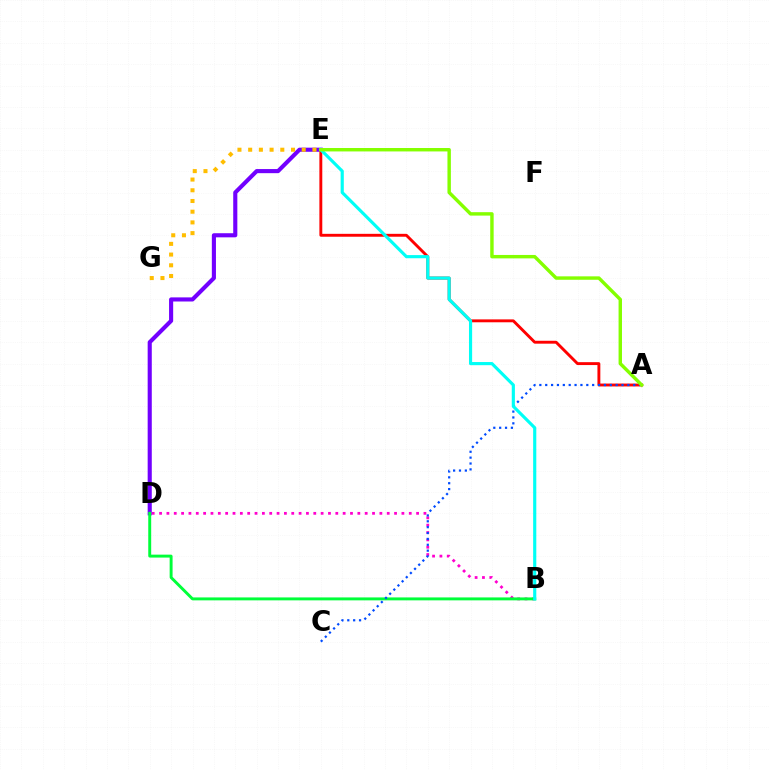{('D', 'E'): [{'color': '#7200ff', 'line_style': 'solid', 'thickness': 2.96}], ('B', 'D'): [{'color': '#ff00cf', 'line_style': 'dotted', 'thickness': 2.0}, {'color': '#00ff39', 'line_style': 'solid', 'thickness': 2.11}], ('E', 'G'): [{'color': '#ffbd00', 'line_style': 'dotted', 'thickness': 2.91}], ('A', 'E'): [{'color': '#ff0000', 'line_style': 'solid', 'thickness': 2.08}, {'color': '#84ff00', 'line_style': 'solid', 'thickness': 2.47}], ('A', 'C'): [{'color': '#004bff', 'line_style': 'dotted', 'thickness': 1.59}], ('B', 'E'): [{'color': '#00fff6', 'line_style': 'solid', 'thickness': 2.27}]}